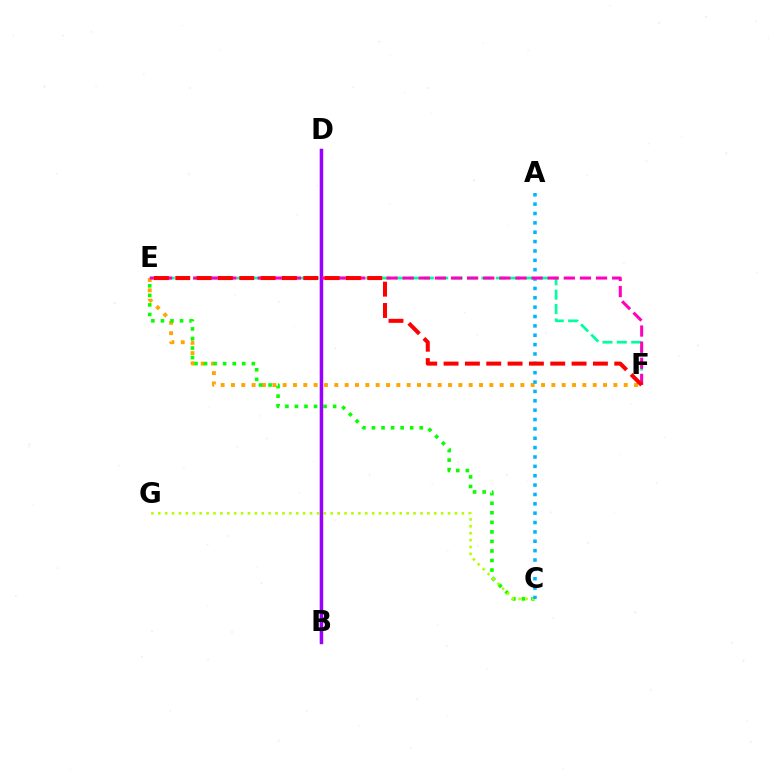{('B', 'D'): [{'color': '#0010ff', 'line_style': 'solid', 'thickness': 1.56}, {'color': '#9b00ff', 'line_style': 'solid', 'thickness': 2.47}], ('E', 'F'): [{'color': '#ffa500', 'line_style': 'dotted', 'thickness': 2.81}, {'color': '#00ff9d', 'line_style': 'dashed', 'thickness': 1.96}, {'color': '#ff00bd', 'line_style': 'dashed', 'thickness': 2.19}, {'color': '#ff0000', 'line_style': 'dashed', 'thickness': 2.9}], ('C', 'E'): [{'color': '#08ff00', 'line_style': 'dotted', 'thickness': 2.59}], ('C', 'G'): [{'color': '#b3ff00', 'line_style': 'dotted', 'thickness': 1.87}], ('A', 'C'): [{'color': '#00b5ff', 'line_style': 'dotted', 'thickness': 2.54}]}